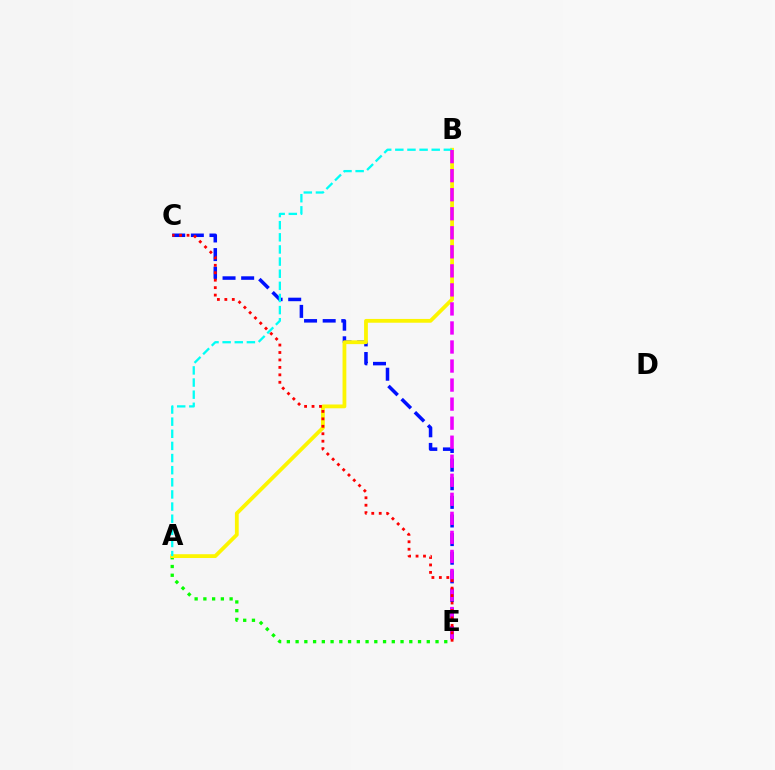{('A', 'E'): [{'color': '#08ff00', 'line_style': 'dotted', 'thickness': 2.38}], ('C', 'E'): [{'color': '#0010ff', 'line_style': 'dashed', 'thickness': 2.53}, {'color': '#ff0000', 'line_style': 'dotted', 'thickness': 2.02}], ('A', 'B'): [{'color': '#fcf500', 'line_style': 'solid', 'thickness': 2.73}, {'color': '#00fff6', 'line_style': 'dashed', 'thickness': 1.65}], ('B', 'E'): [{'color': '#ee00ff', 'line_style': 'dashed', 'thickness': 2.59}]}